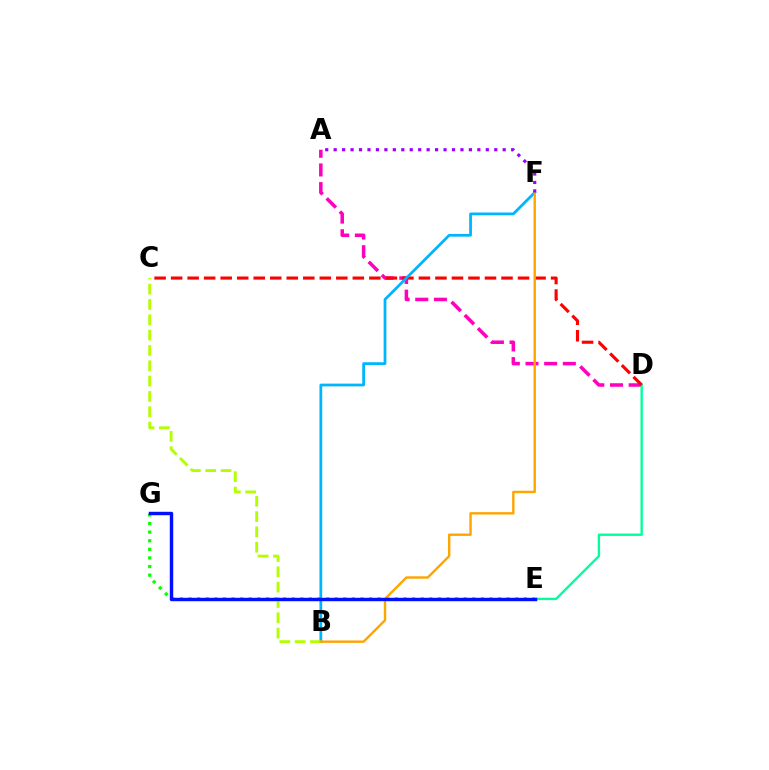{('A', 'D'): [{'color': '#ff00bd', 'line_style': 'dashed', 'thickness': 2.54}], ('D', 'E'): [{'color': '#00ff9d', 'line_style': 'solid', 'thickness': 1.71}], ('E', 'G'): [{'color': '#08ff00', 'line_style': 'dotted', 'thickness': 2.34}, {'color': '#0010ff', 'line_style': 'solid', 'thickness': 2.47}], ('C', 'D'): [{'color': '#ff0000', 'line_style': 'dashed', 'thickness': 2.24}], ('B', 'F'): [{'color': '#00b5ff', 'line_style': 'solid', 'thickness': 1.99}, {'color': '#ffa500', 'line_style': 'solid', 'thickness': 1.73}], ('B', 'C'): [{'color': '#b3ff00', 'line_style': 'dashed', 'thickness': 2.08}], ('A', 'F'): [{'color': '#9b00ff', 'line_style': 'dotted', 'thickness': 2.3}]}